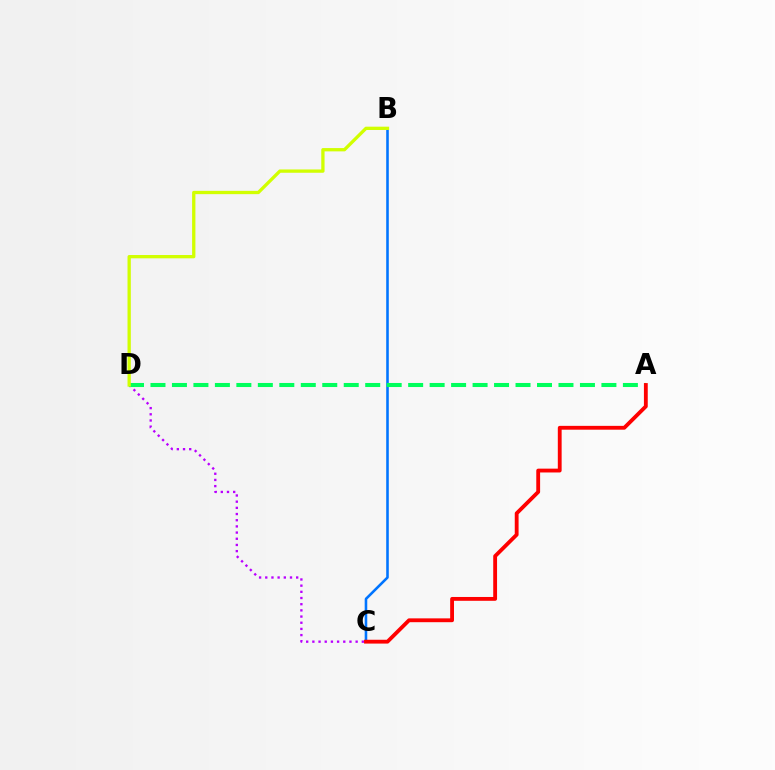{('C', 'D'): [{'color': '#b900ff', 'line_style': 'dotted', 'thickness': 1.68}], ('B', 'C'): [{'color': '#0074ff', 'line_style': 'solid', 'thickness': 1.86}], ('A', 'D'): [{'color': '#00ff5c', 'line_style': 'dashed', 'thickness': 2.92}], ('A', 'C'): [{'color': '#ff0000', 'line_style': 'solid', 'thickness': 2.76}], ('B', 'D'): [{'color': '#d1ff00', 'line_style': 'solid', 'thickness': 2.38}]}